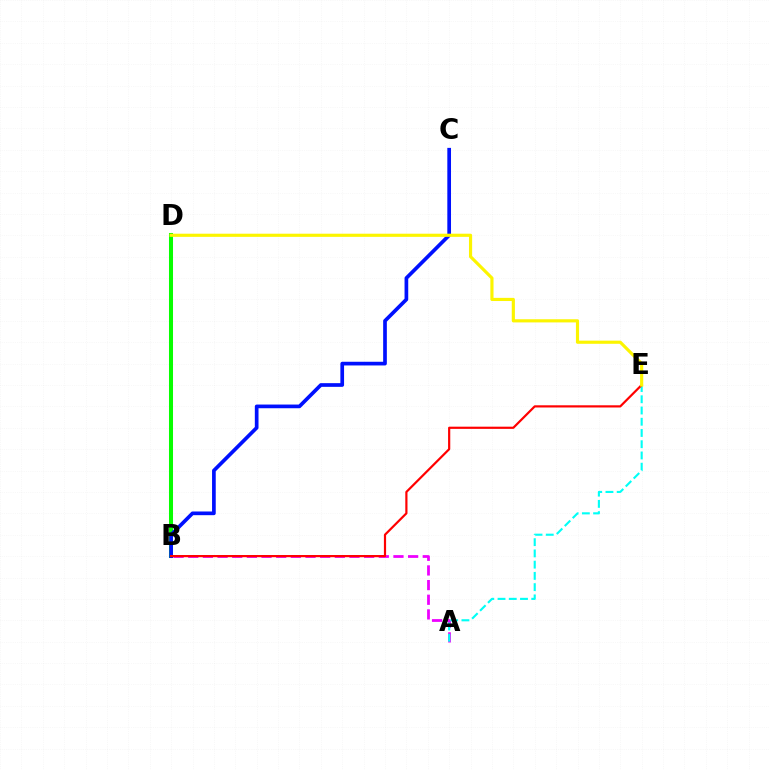{('A', 'B'): [{'color': '#ee00ff', 'line_style': 'dashed', 'thickness': 1.99}], ('B', 'D'): [{'color': '#08ff00', 'line_style': 'solid', 'thickness': 2.9}], ('A', 'E'): [{'color': '#00fff6', 'line_style': 'dashed', 'thickness': 1.53}], ('B', 'C'): [{'color': '#0010ff', 'line_style': 'solid', 'thickness': 2.65}], ('B', 'E'): [{'color': '#ff0000', 'line_style': 'solid', 'thickness': 1.58}], ('D', 'E'): [{'color': '#fcf500', 'line_style': 'solid', 'thickness': 2.27}]}